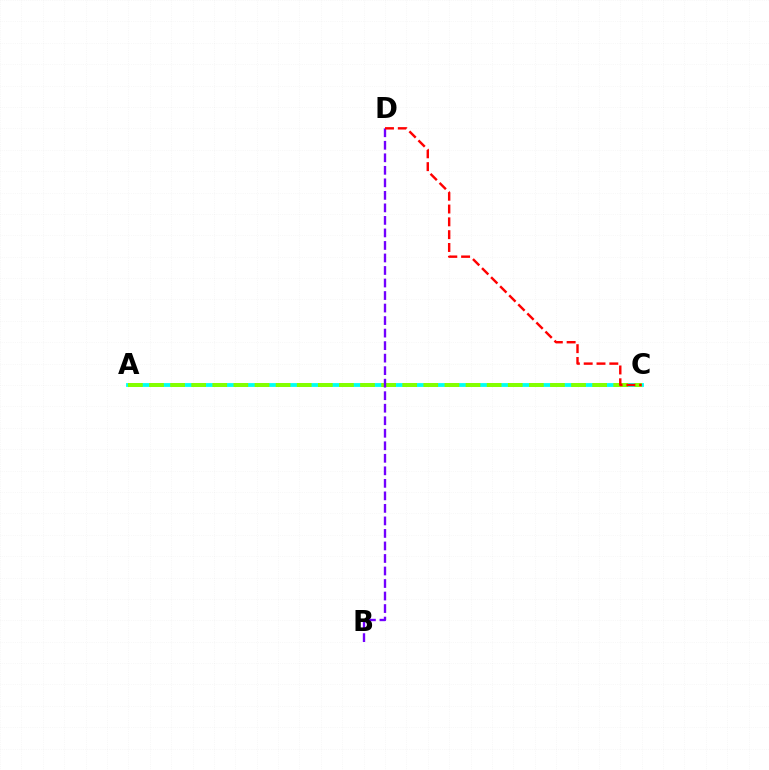{('A', 'C'): [{'color': '#00fff6', 'line_style': 'solid', 'thickness': 2.74}, {'color': '#84ff00', 'line_style': 'dashed', 'thickness': 2.87}], ('B', 'D'): [{'color': '#7200ff', 'line_style': 'dashed', 'thickness': 1.7}], ('C', 'D'): [{'color': '#ff0000', 'line_style': 'dashed', 'thickness': 1.74}]}